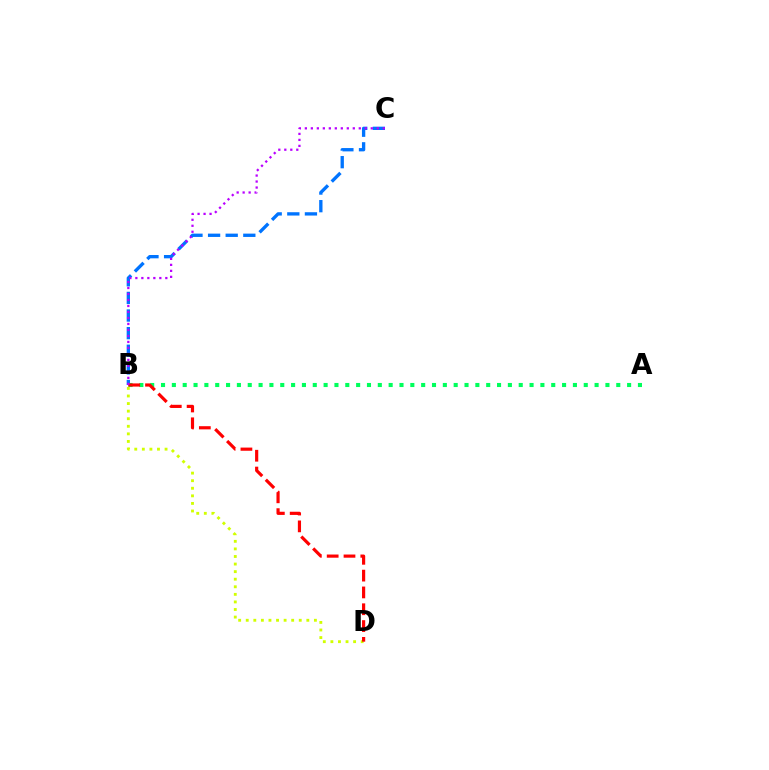{('B', 'C'): [{'color': '#0074ff', 'line_style': 'dashed', 'thickness': 2.39}, {'color': '#b900ff', 'line_style': 'dotted', 'thickness': 1.63}], ('B', 'D'): [{'color': '#d1ff00', 'line_style': 'dotted', 'thickness': 2.06}, {'color': '#ff0000', 'line_style': 'dashed', 'thickness': 2.28}], ('A', 'B'): [{'color': '#00ff5c', 'line_style': 'dotted', 'thickness': 2.95}]}